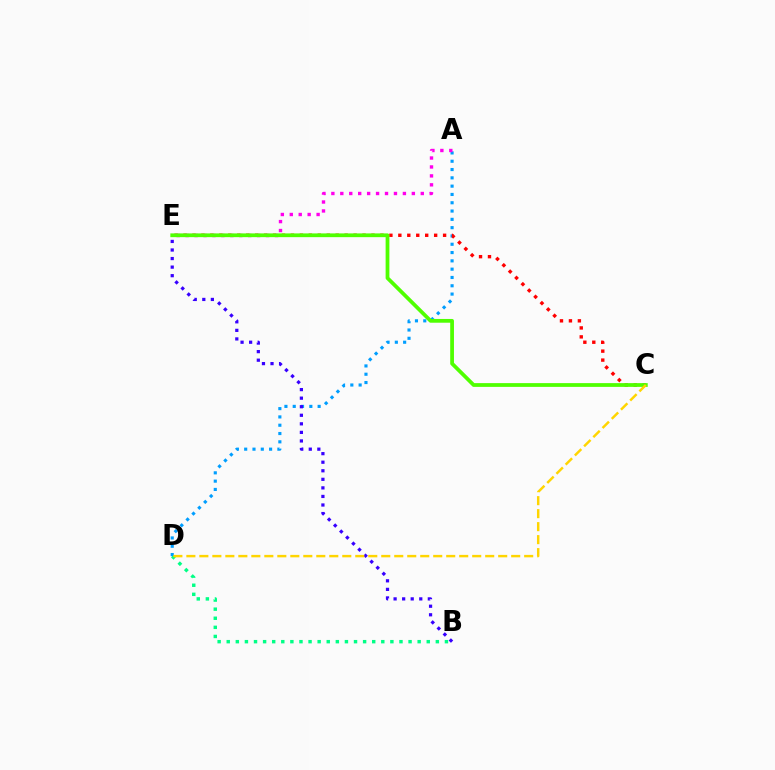{('B', 'D'): [{'color': '#00ff86', 'line_style': 'dotted', 'thickness': 2.47}], ('A', 'D'): [{'color': '#009eff', 'line_style': 'dotted', 'thickness': 2.26}], ('C', 'E'): [{'color': '#ff0000', 'line_style': 'dotted', 'thickness': 2.43}, {'color': '#4fff00', 'line_style': 'solid', 'thickness': 2.7}], ('B', 'E'): [{'color': '#3700ff', 'line_style': 'dotted', 'thickness': 2.33}], ('A', 'E'): [{'color': '#ff00ed', 'line_style': 'dotted', 'thickness': 2.43}], ('C', 'D'): [{'color': '#ffd500', 'line_style': 'dashed', 'thickness': 1.77}]}